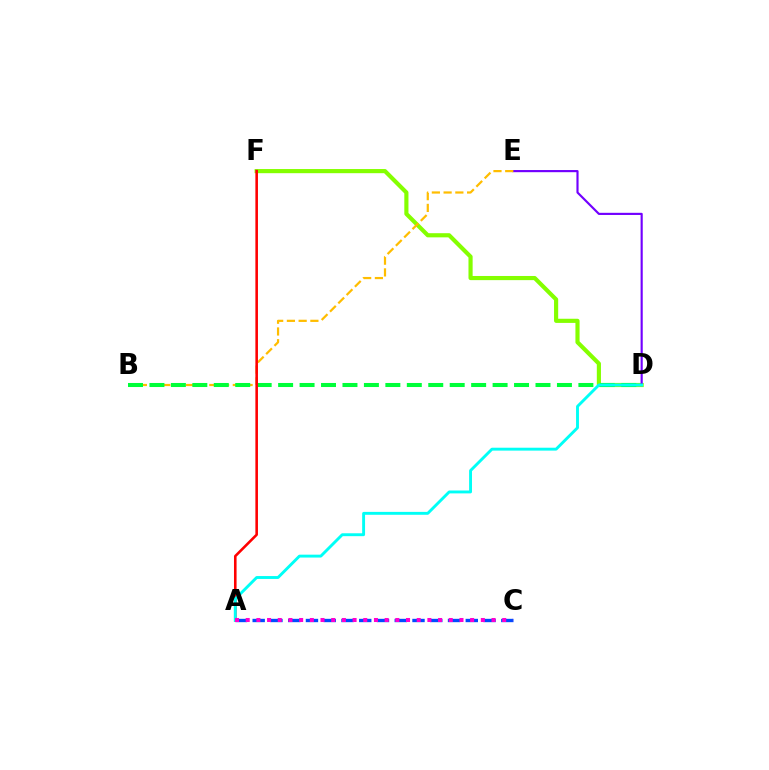{('D', 'F'): [{'color': '#84ff00', 'line_style': 'solid', 'thickness': 2.99}], ('D', 'E'): [{'color': '#7200ff', 'line_style': 'solid', 'thickness': 1.55}], ('B', 'E'): [{'color': '#ffbd00', 'line_style': 'dashed', 'thickness': 1.6}], ('B', 'D'): [{'color': '#00ff39', 'line_style': 'dashed', 'thickness': 2.91}], ('A', 'F'): [{'color': '#ff0000', 'line_style': 'solid', 'thickness': 1.86}], ('A', 'C'): [{'color': '#004bff', 'line_style': 'dashed', 'thickness': 2.41}, {'color': '#ff00cf', 'line_style': 'dotted', 'thickness': 2.9}], ('A', 'D'): [{'color': '#00fff6', 'line_style': 'solid', 'thickness': 2.08}]}